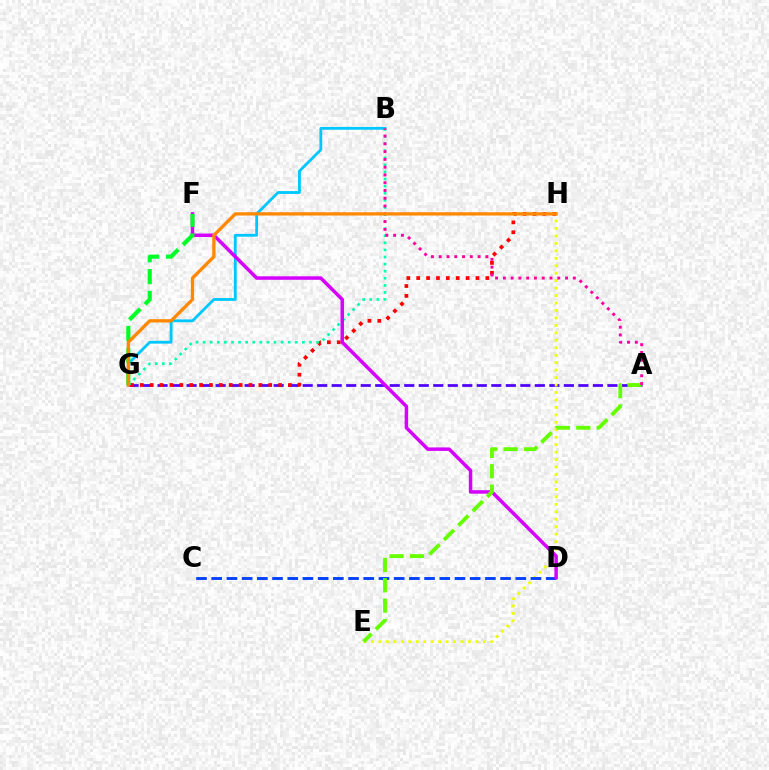{('A', 'G'): [{'color': '#4f00ff', 'line_style': 'dashed', 'thickness': 1.97}], ('E', 'H'): [{'color': '#eeff00', 'line_style': 'dotted', 'thickness': 2.03}], ('B', 'G'): [{'color': '#00c7ff', 'line_style': 'solid', 'thickness': 2.02}, {'color': '#00ffaf', 'line_style': 'dotted', 'thickness': 1.93}], ('G', 'H'): [{'color': '#ff0000', 'line_style': 'dotted', 'thickness': 2.68}, {'color': '#ff8800', 'line_style': 'solid', 'thickness': 2.37}], ('C', 'D'): [{'color': '#003fff', 'line_style': 'dashed', 'thickness': 2.07}], ('D', 'F'): [{'color': '#d600ff', 'line_style': 'solid', 'thickness': 2.51}], ('A', 'E'): [{'color': '#66ff00', 'line_style': 'dashed', 'thickness': 2.77}], ('F', 'G'): [{'color': '#00ff27', 'line_style': 'dashed', 'thickness': 2.98}], ('A', 'B'): [{'color': '#ff00a0', 'line_style': 'dotted', 'thickness': 2.11}]}